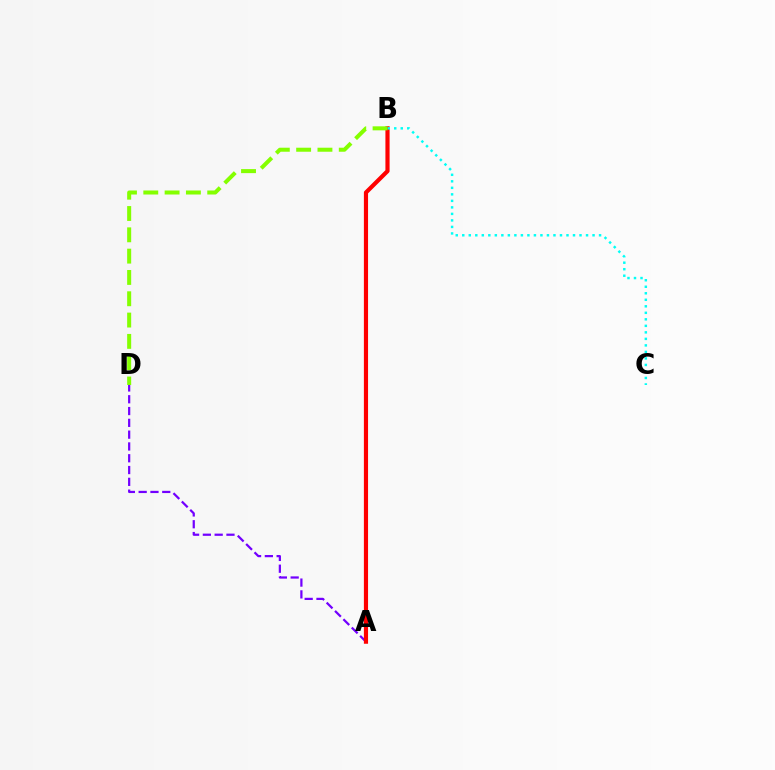{('A', 'D'): [{'color': '#7200ff', 'line_style': 'dashed', 'thickness': 1.6}], ('A', 'B'): [{'color': '#ff0000', 'line_style': 'solid', 'thickness': 3.0}], ('B', 'C'): [{'color': '#00fff6', 'line_style': 'dotted', 'thickness': 1.77}], ('B', 'D'): [{'color': '#84ff00', 'line_style': 'dashed', 'thickness': 2.9}]}